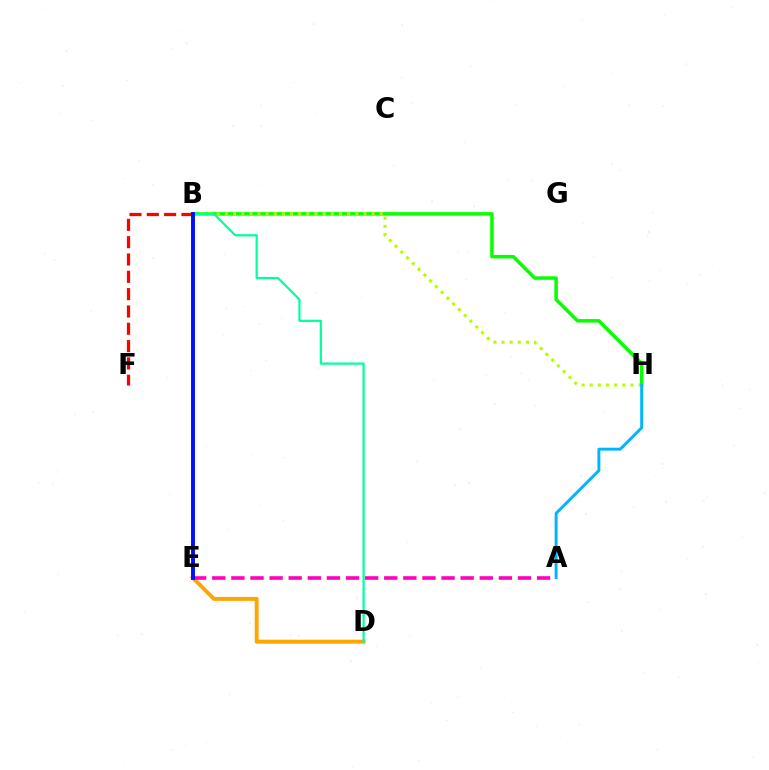{('B', 'H'): [{'color': '#08ff00', 'line_style': 'solid', 'thickness': 2.53}, {'color': '#b3ff00', 'line_style': 'dotted', 'thickness': 2.21}], ('B', 'F'): [{'color': '#ff0000', 'line_style': 'dashed', 'thickness': 2.35}], ('B', 'E'): [{'color': '#9b00ff', 'line_style': 'dotted', 'thickness': 1.5}, {'color': '#0010ff', 'line_style': 'solid', 'thickness': 2.82}], ('D', 'E'): [{'color': '#ffa500', 'line_style': 'solid', 'thickness': 2.82}], ('A', 'E'): [{'color': '#ff00bd', 'line_style': 'dashed', 'thickness': 2.6}], ('B', 'D'): [{'color': '#00ff9d', 'line_style': 'solid', 'thickness': 1.59}], ('A', 'H'): [{'color': '#00b5ff', 'line_style': 'solid', 'thickness': 2.1}]}